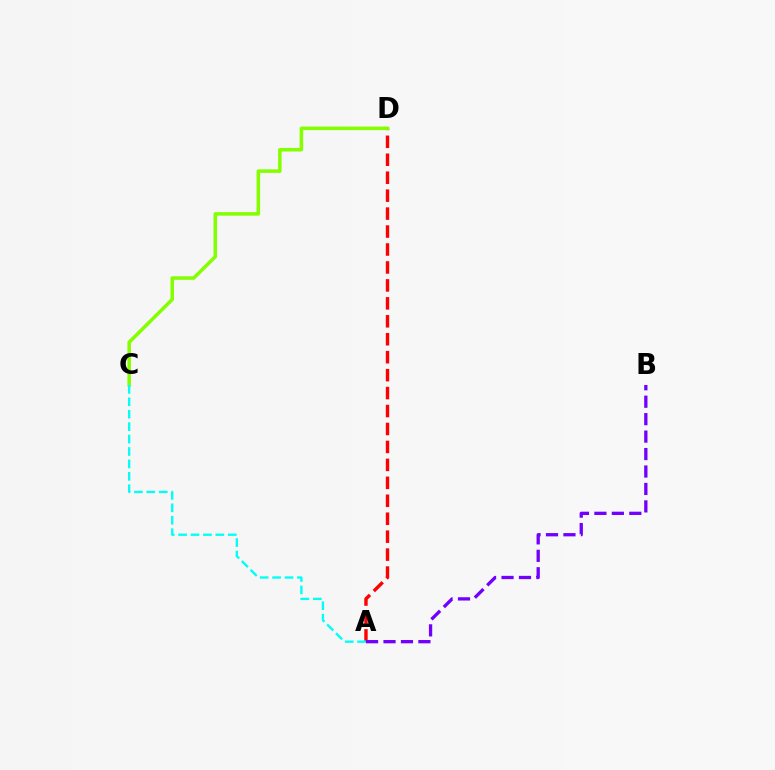{('A', 'D'): [{'color': '#ff0000', 'line_style': 'dashed', 'thickness': 2.44}], ('C', 'D'): [{'color': '#84ff00', 'line_style': 'solid', 'thickness': 2.54}], ('A', 'C'): [{'color': '#00fff6', 'line_style': 'dashed', 'thickness': 1.69}], ('A', 'B'): [{'color': '#7200ff', 'line_style': 'dashed', 'thickness': 2.37}]}